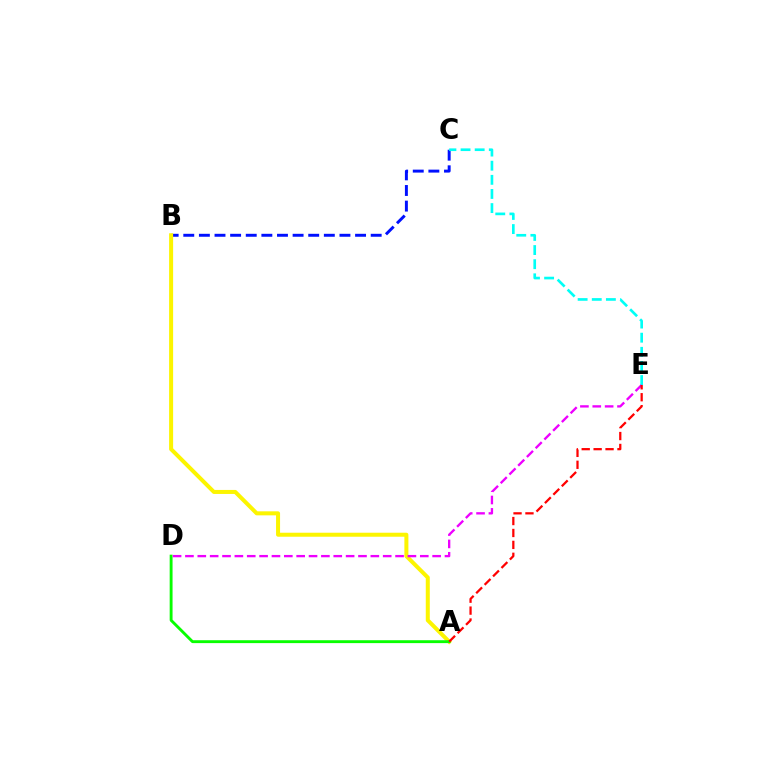{('B', 'C'): [{'color': '#0010ff', 'line_style': 'dashed', 'thickness': 2.12}], ('A', 'B'): [{'color': '#fcf500', 'line_style': 'solid', 'thickness': 2.89}], ('C', 'E'): [{'color': '#00fff6', 'line_style': 'dashed', 'thickness': 1.92}], ('A', 'D'): [{'color': '#08ff00', 'line_style': 'solid', 'thickness': 2.07}], ('D', 'E'): [{'color': '#ee00ff', 'line_style': 'dashed', 'thickness': 1.68}], ('A', 'E'): [{'color': '#ff0000', 'line_style': 'dashed', 'thickness': 1.62}]}